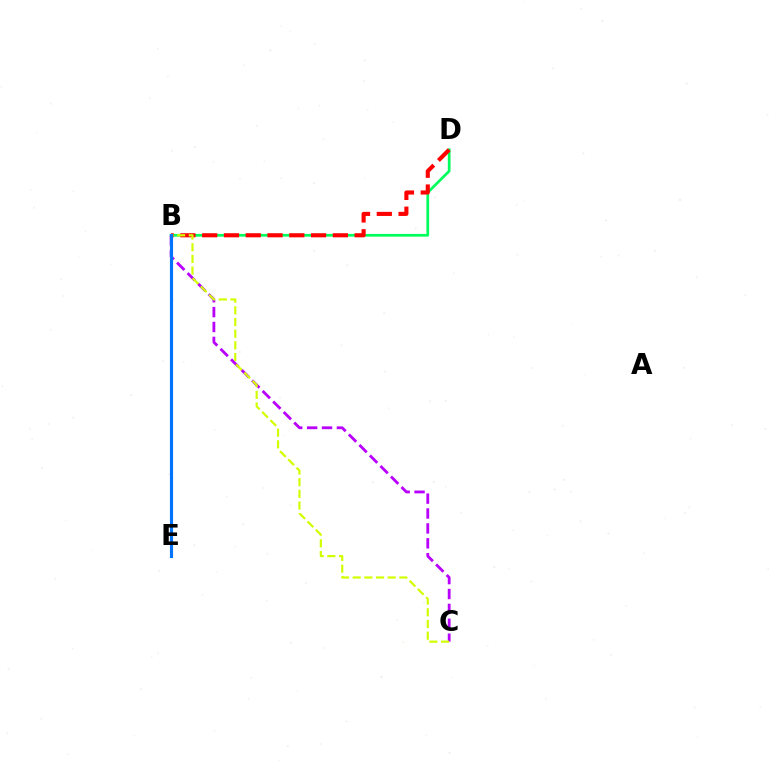{('B', 'D'): [{'color': '#00ff5c', 'line_style': 'solid', 'thickness': 1.96}, {'color': '#ff0000', 'line_style': 'dashed', 'thickness': 2.96}], ('B', 'C'): [{'color': '#b900ff', 'line_style': 'dashed', 'thickness': 2.02}, {'color': '#d1ff00', 'line_style': 'dashed', 'thickness': 1.59}], ('B', 'E'): [{'color': '#0074ff', 'line_style': 'solid', 'thickness': 2.25}]}